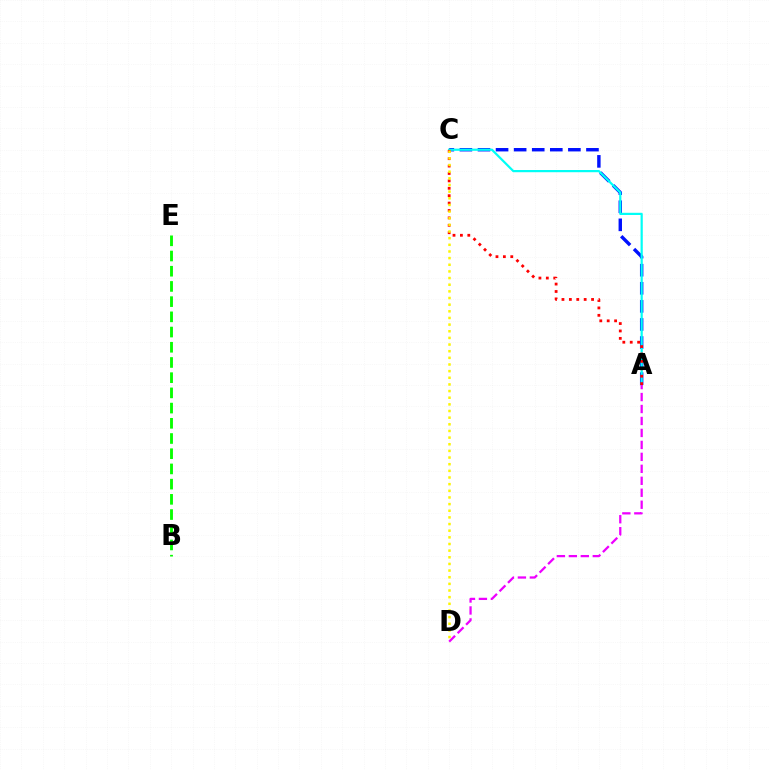{('A', 'C'): [{'color': '#0010ff', 'line_style': 'dashed', 'thickness': 2.46}, {'color': '#00fff6', 'line_style': 'solid', 'thickness': 1.59}, {'color': '#ff0000', 'line_style': 'dotted', 'thickness': 2.01}], ('A', 'D'): [{'color': '#ee00ff', 'line_style': 'dashed', 'thickness': 1.63}], ('B', 'E'): [{'color': '#08ff00', 'line_style': 'dashed', 'thickness': 2.07}], ('C', 'D'): [{'color': '#fcf500', 'line_style': 'dotted', 'thickness': 1.81}]}